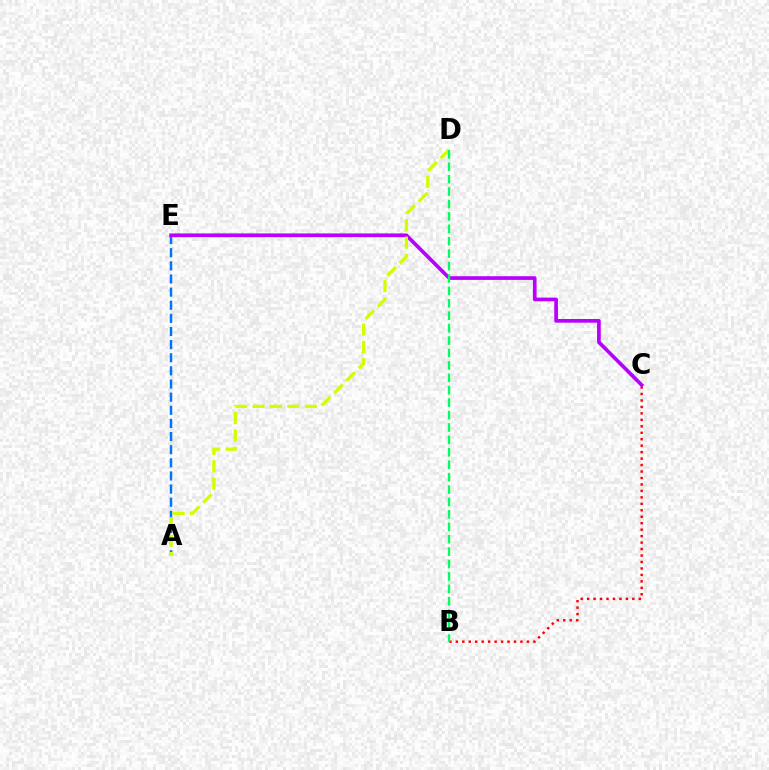{('A', 'E'): [{'color': '#0074ff', 'line_style': 'dashed', 'thickness': 1.78}], ('B', 'C'): [{'color': '#ff0000', 'line_style': 'dotted', 'thickness': 1.76}], ('C', 'E'): [{'color': '#b900ff', 'line_style': 'solid', 'thickness': 2.66}], ('A', 'D'): [{'color': '#d1ff00', 'line_style': 'dashed', 'thickness': 2.37}], ('B', 'D'): [{'color': '#00ff5c', 'line_style': 'dashed', 'thickness': 1.69}]}